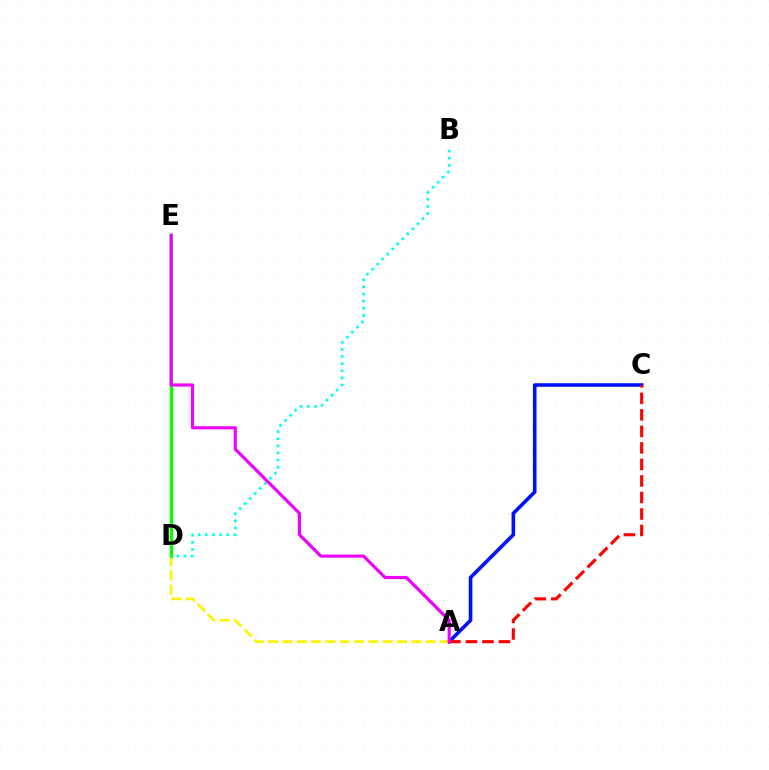{('A', 'C'): [{'color': '#0010ff', 'line_style': 'solid', 'thickness': 2.58}, {'color': '#ff0000', 'line_style': 'dashed', 'thickness': 2.24}], ('A', 'D'): [{'color': '#fcf500', 'line_style': 'dashed', 'thickness': 1.95}], ('D', 'E'): [{'color': '#08ff00', 'line_style': 'solid', 'thickness': 2.42}], ('B', 'D'): [{'color': '#00fff6', 'line_style': 'dotted', 'thickness': 1.94}], ('A', 'E'): [{'color': '#ee00ff', 'line_style': 'solid', 'thickness': 2.27}]}